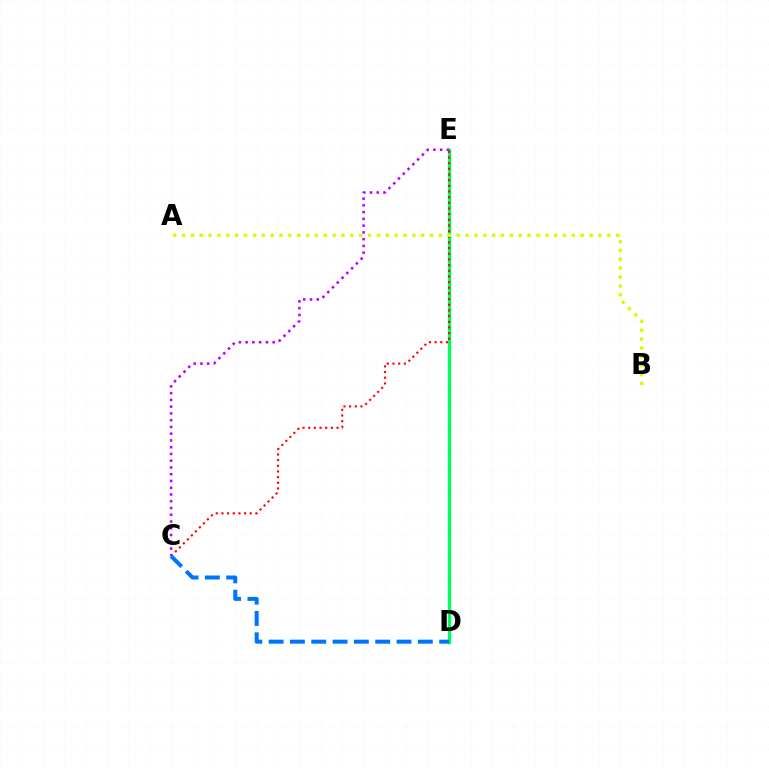{('D', 'E'): [{'color': '#00ff5c', 'line_style': 'solid', 'thickness': 2.41}], ('C', 'E'): [{'color': '#ff0000', 'line_style': 'dotted', 'thickness': 1.54}, {'color': '#b900ff', 'line_style': 'dotted', 'thickness': 1.84}], ('C', 'D'): [{'color': '#0074ff', 'line_style': 'dashed', 'thickness': 2.9}], ('A', 'B'): [{'color': '#d1ff00', 'line_style': 'dotted', 'thickness': 2.41}]}